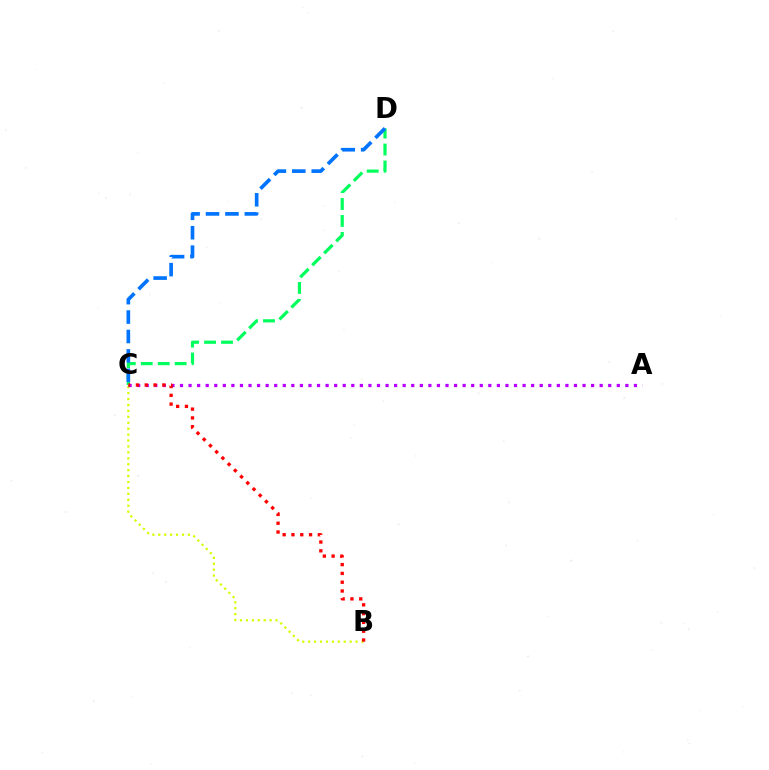{('B', 'C'): [{'color': '#d1ff00', 'line_style': 'dotted', 'thickness': 1.61}, {'color': '#ff0000', 'line_style': 'dotted', 'thickness': 2.39}], ('A', 'C'): [{'color': '#b900ff', 'line_style': 'dotted', 'thickness': 2.33}], ('C', 'D'): [{'color': '#00ff5c', 'line_style': 'dashed', 'thickness': 2.3}, {'color': '#0074ff', 'line_style': 'dashed', 'thickness': 2.64}]}